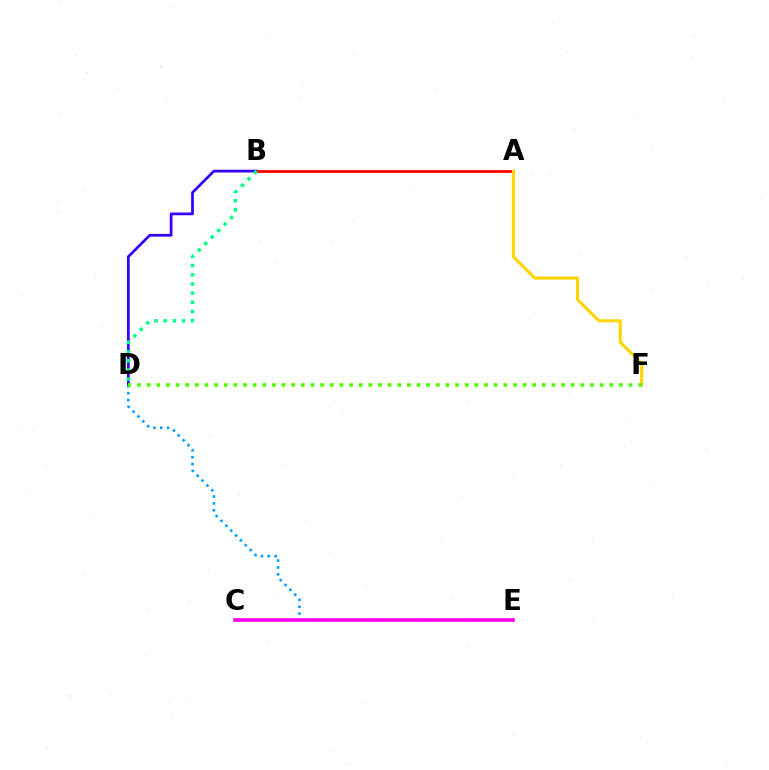{('B', 'D'): [{'color': '#3700ff', 'line_style': 'solid', 'thickness': 1.98}, {'color': '#00ff86', 'line_style': 'dotted', 'thickness': 2.49}], ('A', 'B'): [{'color': '#ff0000', 'line_style': 'solid', 'thickness': 1.98}], ('A', 'F'): [{'color': '#ffd500', 'line_style': 'solid', 'thickness': 2.21}], ('D', 'E'): [{'color': '#009eff', 'line_style': 'dotted', 'thickness': 1.87}], ('D', 'F'): [{'color': '#4fff00', 'line_style': 'dotted', 'thickness': 2.62}], ('C', 'E'): [{'color': '#ff00ed', 'line_style': 'solid', 'thickness': 2.59}]}